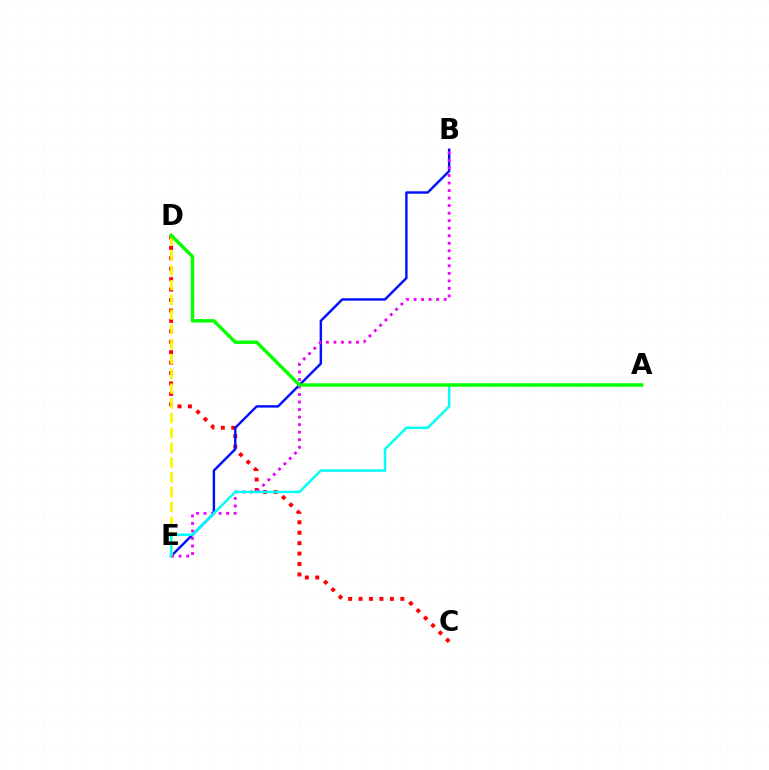{('C', 'D'): [{'color': '#ff0000', 'line_style': 'dotted', 'thickness': 2.83}], ('B', 'E'): [{'color': '#0010ff', 'line_style': 'solid', 'thickness': 1.75}, {'color': '#ee00ff', 'line_style': 'dotted', 'thickness': 2.04}], ('D', 'E'): [{'color': '#fcf500', 'line_style': 'dashed', 'thickness': 2.01}], ('A', 'E'): [{'color': '#00fff6', 'line_style': 'solid', 'thickness': 1.79}], ('A', 'D'): [{'color': '#08ff00', 'line_style': 'solid', 'thickness': 2.47}]}